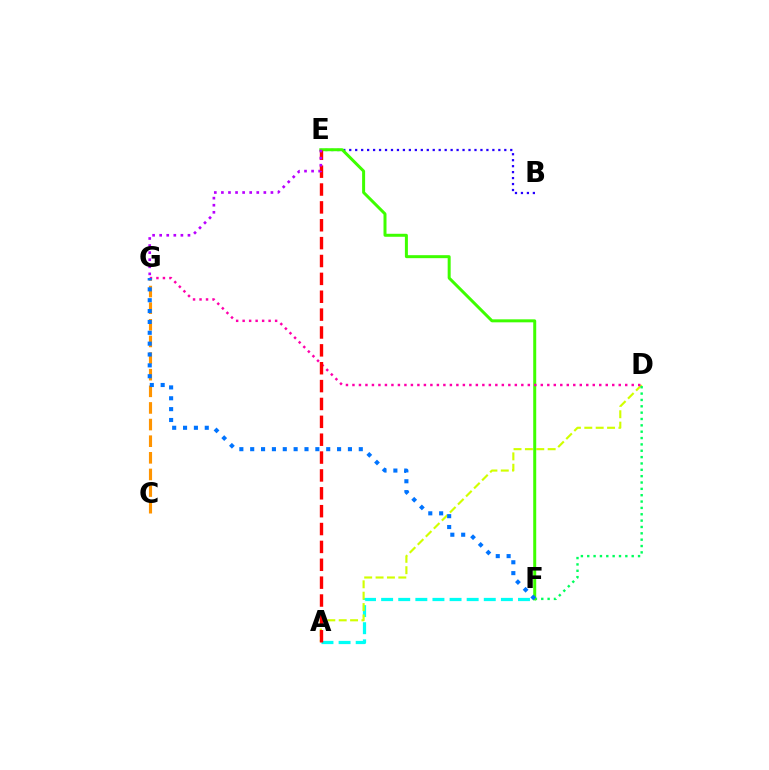{('B', 'E'): [{'color': '#2500ff', 'line_style': 'dotted', 'thickness': 1.62}], ('A', 'F'): [{'color': '#00fff6', 'line_style': 'dashed', 'thickness': 2.32}], ('A', 'D'): [{'color': '#d1ff00', 'line_style': 'dashed', 'thickness': 1.55}], ('D', 'F'): [{'color': '#00ff5c', 'line_style': 'dotted', 'thickness': 1.73}], ('E', 'F'): [{'color': '#3dff00', 'line_style': 'solid', 'thickness': 2.15}], ('C', 'G'): [{'color': '#ff9400', 'line_style': 'dashed', 'thickness': 2.26}], ('D', 'G'): [{'color': '#ff00ac', 'line_style': 'dotted', 'thickness': 1.76}], ('A', 'E'): [{'color': '#ff0000', 'line_style': 'dashed', 'thickness': 2.43}], ('E', 'G'): [{'color': '#b900ff', 'line_style': 'dotted', 'thickness': 1.92}], ('F', 'G'): [{'color': '#0074ff', 'line_style': 'dotted', 'thickness': 2.95}]}